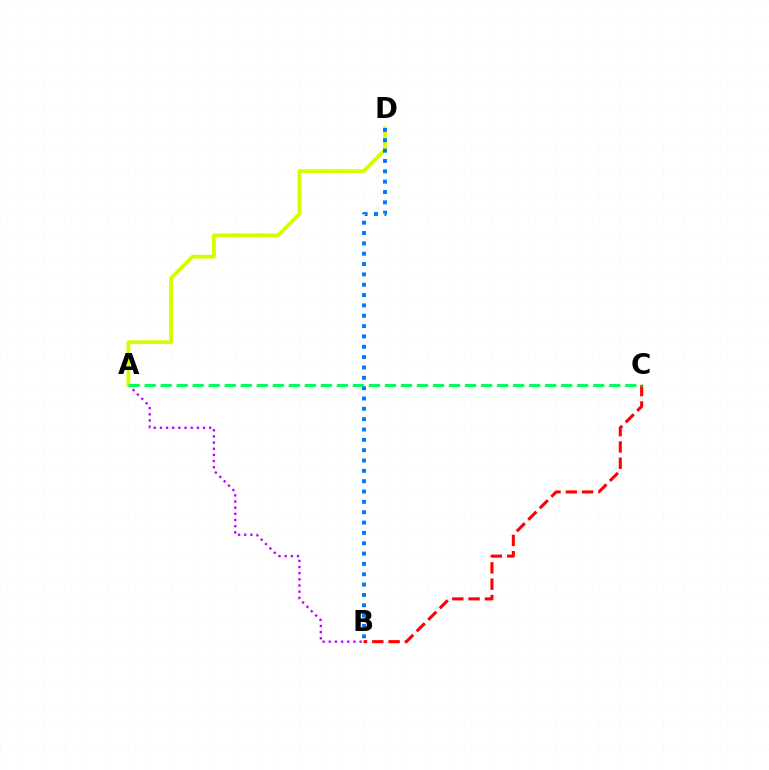{('A', 'B'): [{'color': '#b900ff', 'line_style': 'dotted', 'thickness': 1.67}], ('A', 'D'): [{'color': '#d1ff00', 'line_style': 'solid', 'thickness': 2.71}], ('B', 'D'): [{'color': '#0074ff', 'line_style': 'dotted', 'thickness': 2.81}], ('B', 'C'): [{'color': '#ff0000', 'line_style': 'dashed', 'thickness': 2.21}], ('A', 'C'): [{'color': '#00ff5c', 'line_style': 'dashed', 'thickness': 2.18}]}